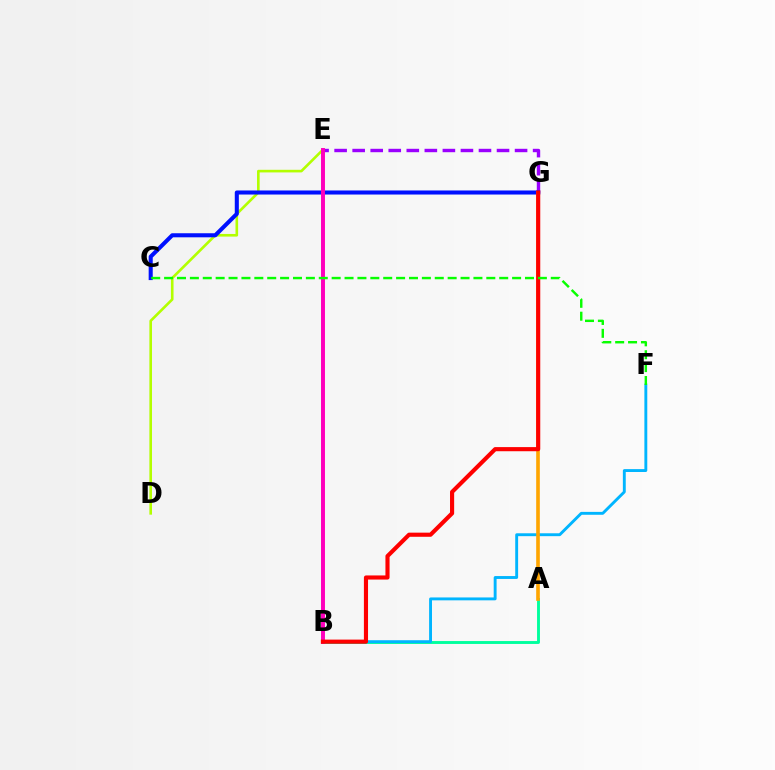{('D', 'E'): [{'color': '#b3ff00', 'line_style': 'solid', 'thickness': 1.89}], ('A', 'B'): [{'color': '#00ff9d', 'line_style': 'solid', 'thickness': 2.08}], ('E', 'G'): [{'color': '#9b00ff', 'line_style': 'dashed', 'thickness': 2.45}], ('C', 'G'): [{'color': '#0010ff', 'line_style': 'solid', 'thickness': 2.93}], ('B', 'E'): [{'color': '#ff00bd', 'line_style': 'solid', 'thickness': 2.84}], ('B', 'F'): [{'color': '#00b5ff', 'line_style': 'solid', 'thickness': 2.08}], ('A', 'G'): [{'color': '#ffa500', 'line_style': 'solid', 'thickness': 2.61}], ('B', 'G'): [{'color': '#ff0000', 'line_style': 'solid', 'thickness': 2.97}], ('C', 'F'): [{'color': '#08ff00', 'line_style': 'dashed', 'thickness': 1.75}]}